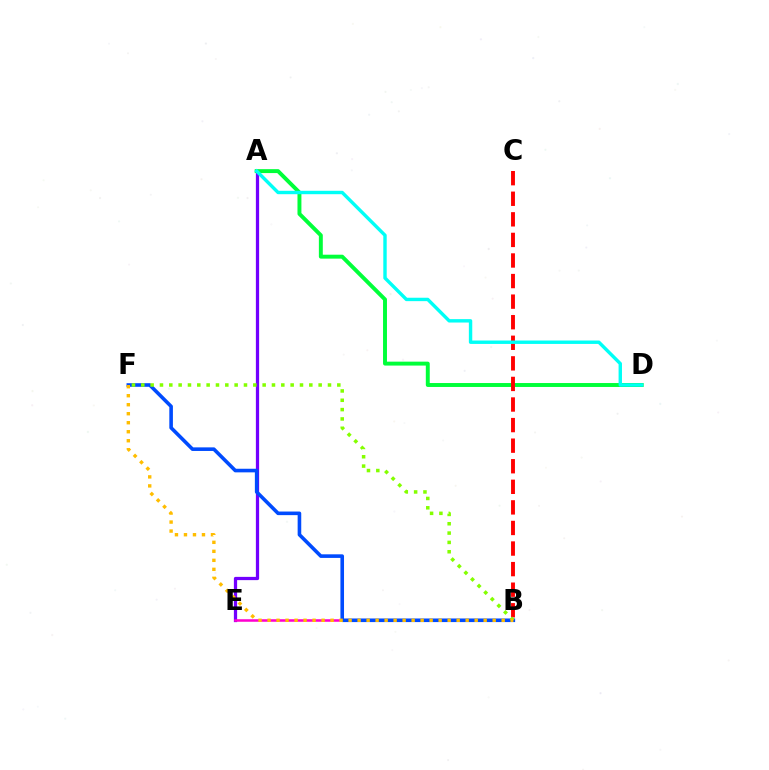{('A', 'E'): [{'color': '#7200ff', 'line_style': 'solid', 'thickness': 2.34}], ('A', 'D'): [{'color': '#00ff39', 'line_style': 'solid', 'thickness': 2.83}, {'color': '#00fff6', 'line_style': 'solid', 'thickness': 2.45}], ('B', 'E'): [{'color': '#ff00cf', 'line_style': 'solid', 'thickness': 1.83}], ('B', 'C'): [{'color': '#ff0000', 'line_style': 'dashed', 'thickness': 2.8}], ('B', 'F'): [{'color': '#004bff', 'line_style': 'solid', 'thickness': 2.59}, {'color': '#84ff00', 'line_style': 'dotted', 'thickness': 2.54}, {'color': '#ffbd00', 'line_style': 'dotted', 'thickness': 2.45}]}